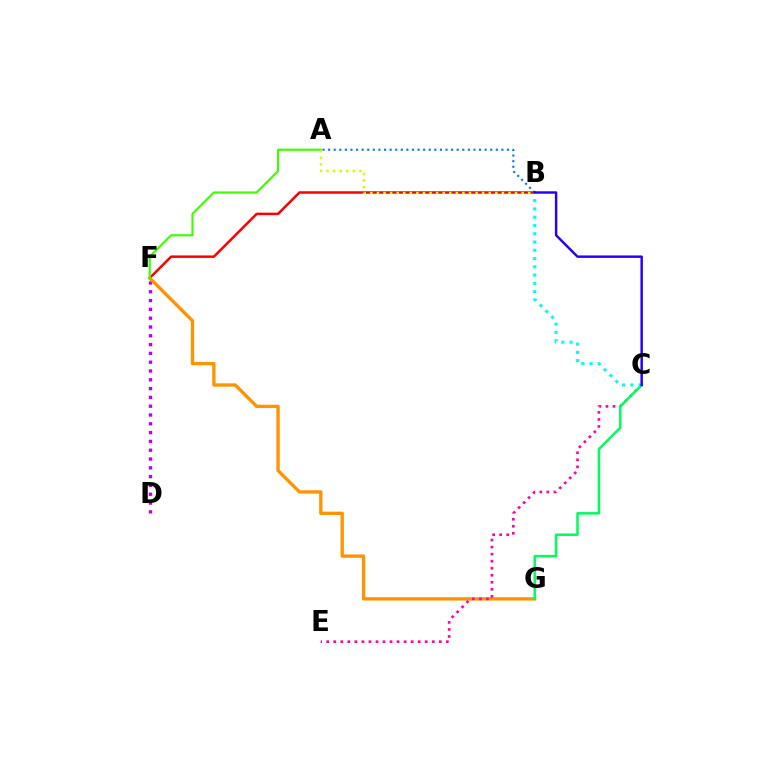{('D', 'F'): [{'color': '#b900ff', 'line_style': 'dotted', 'thickness': 2.39}], ('B', 'F'): [{'color': '#ff0000', 'line_style': 'solid', 'thickness': 1.8}], ('F', 'G'): [{'color': '#ff9400', 'line_style': 'solid', 'thickness': 2.4}], ('C', 'E'): [{'color': '#ff00ac', 'line_style': 'dotted', 'thickness': 1.91}], ('C', 'G'): [{'color': '#00ff5c', 'line_style': 'solid', 'thickness': 1.83}], ('B', 'C'): [{'color': '#00fff6', 'line_style': 'dotted', 'thickness': 2.25}, {'color': '#2500ff', 'line_style': 'solid', 'thickness': 1.76}], ('A', 'F'): [{'color': '#3dff00', 'line_style': 'solid', 'thickness': 1.55}], ('A', 'B'): [{'color': '#0074ff', 'line_style': 'dotted', 'thickness': 1.52}, {'color': '#d1ff00', 'line_style': 'dotted', 'thickness': 1.79}]}